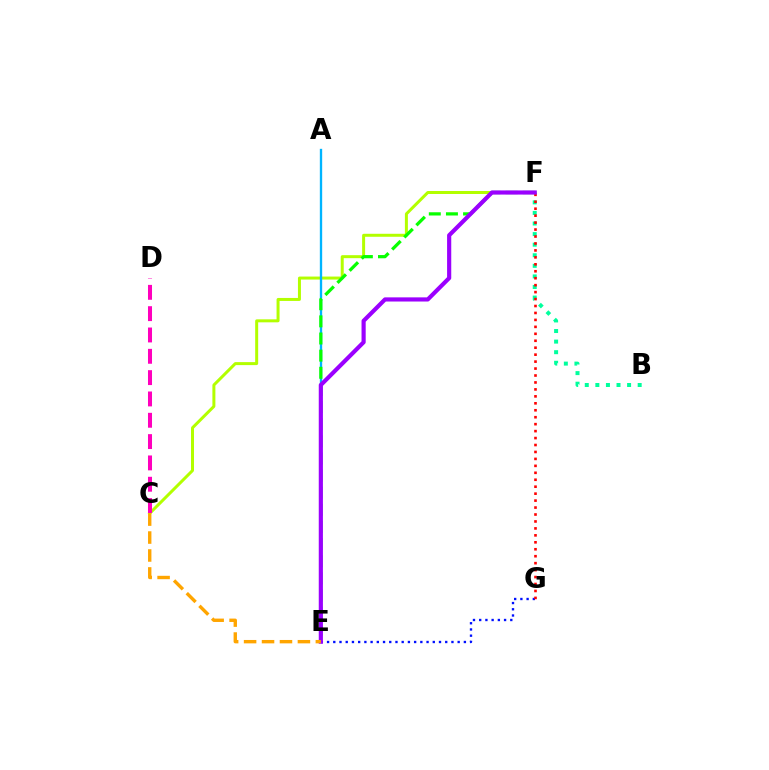{('C', 'F'): [{'color': '#b3ff00', 'line_style': 'solid', 'thickness': 2.15}], ('C', 'D'): [{'color': '#ff00bd', 'line_style': 'dashed', 'thickness': 2.9}], ('B', 'F'): [{'color': '#00ff9d', 'line_style': 'dotted', 'thickness': 2.87}], ('A', 'E'): [{'color': '#00b5ff', 'line_style': 'solid', 'thickness': 1.69}], ('E', 'F'): [{'color': '#08ff00', 'line_style': 'dashed', 'thickness': 2.33}, {'color': '#9b00ff', 'line_style': 'solid', 'thickness': 2.99}], ('E', 'G'): [{'color': '#0010ff', 'line_style': 'dotted', 'thickness': 1.69}], ('F', 'G'): [{'color': '#ff0000', 'line_style': 'dotted', 'thickness': 1.89}], ('C', 'E'): [{'color': '#ffa500', 'line_style': 'dashed', 'thickness': 2.44}]}